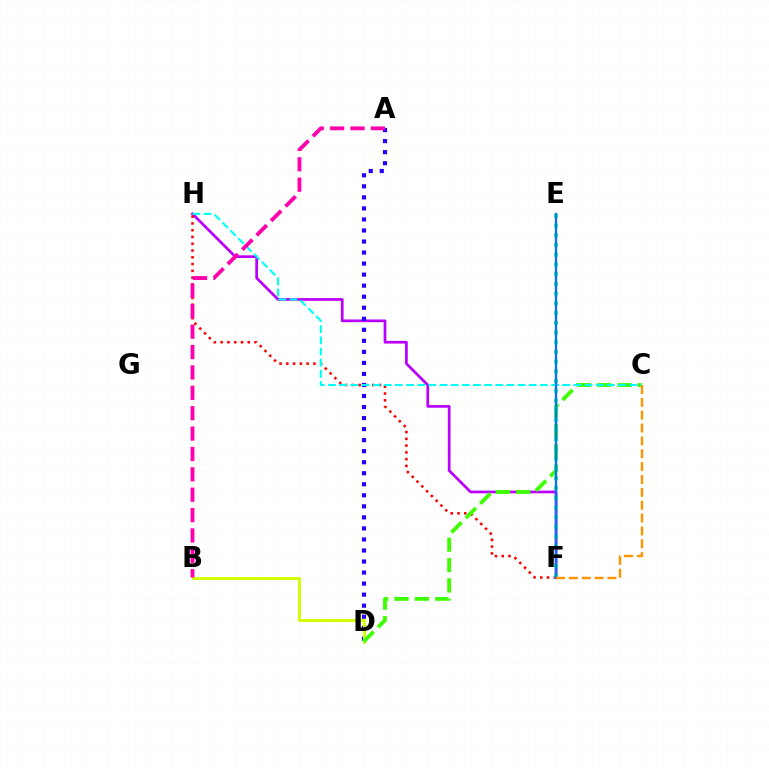{('F', 'H'): [{'color': '#b900ff', 'line_style': 'solid', 'thickness': 1.96}, {'color': '#ff0000', 'line_style': 'dotted', 'thickness': 1.84}], ('A', 'D'): [{'color': '#2500ff', 'line_style': 'dotted', 'thickness': 3.0}], ('B', 'D'): [{'color': '#d1ff00', 'line_style': 'solid', 'thickness': 2.08}], ('C', 'D'): [{'color': '#3dff00', 'line_style': 'dashed', 'thickness': 2.77}], ('C', 'H'): [{'color': '#00fff6', 'line_style': 'dashed', 'thickness': 1.52}], ('E', 'F'): [{'color': '#00ff5c', 'line_style': 'dotted', 'thickness': 2.64}, {'color': '#0074ff', 'line_style': 'solid', 'thickness': 1.68}], ('A', 'B'): [{'color': '#ff00ac', 'line_style': 'dashed', 'thickness': 2.77}], ('C', 'F'): [{'color': '#ff9400', 'line_style': 'dashed', 'thickness': 1.75}]}